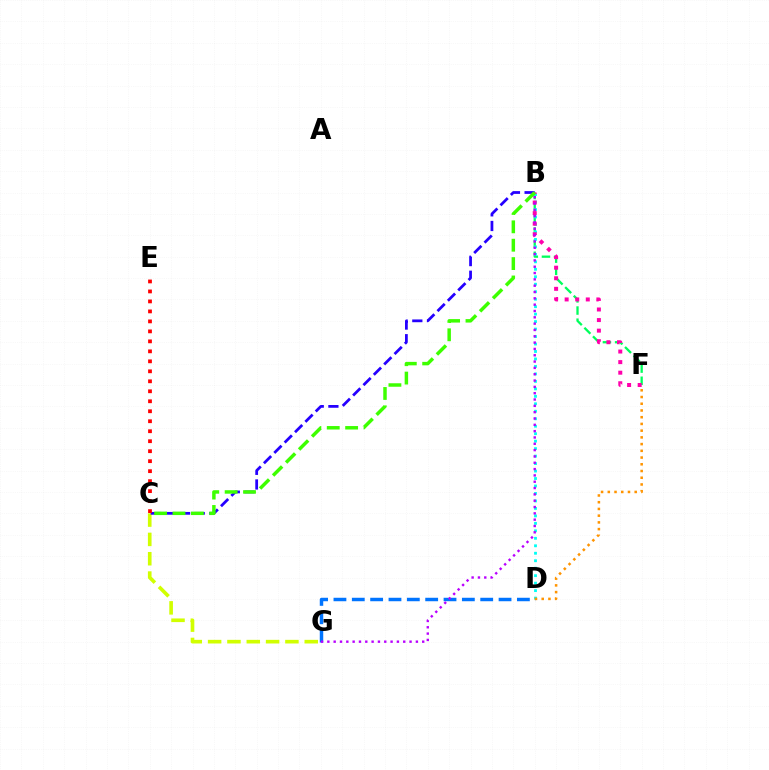{('C', 'G'): [{'color': '#d1ff00', 'line_style': 'dashed', 'thickness': 2.63}], ('D', 'G'): [{'color': '#0074ff', 'line_style': 'dashed', 'thickness': 2.49}], ('B', 'F'): [{'color': '#00ff5c', 'line_style': 'dashed', 'thickness': 1.65}, {'color': '#ff00ac', 'line_style': 'dotted', 'thickness': 2.87}], ('B', 'C'): [{'color': '#2500ff', 'line_style': 'dashed', 'thickness': 1.99}, {'color': '#3dff00', 'line_style': 'dashed', 'thickness': 2.5}], ('C', 'E'): [{'color': '#ff0000', 'line_style': 'dotted', 'thickness': 2.71}], ('B', 'D'): [{'color': '#00fff6', 'line_style': 'dotted', 'thickness': 2.03}], ('D', 'F'): [{'color': '#ff9400', 'line_style': 'dotted', 'thickness': 1.83}], ('B', 'G'): [{'color': '#b900ff', 'line_style': 'dotted', 'thickness': 1.72}]}